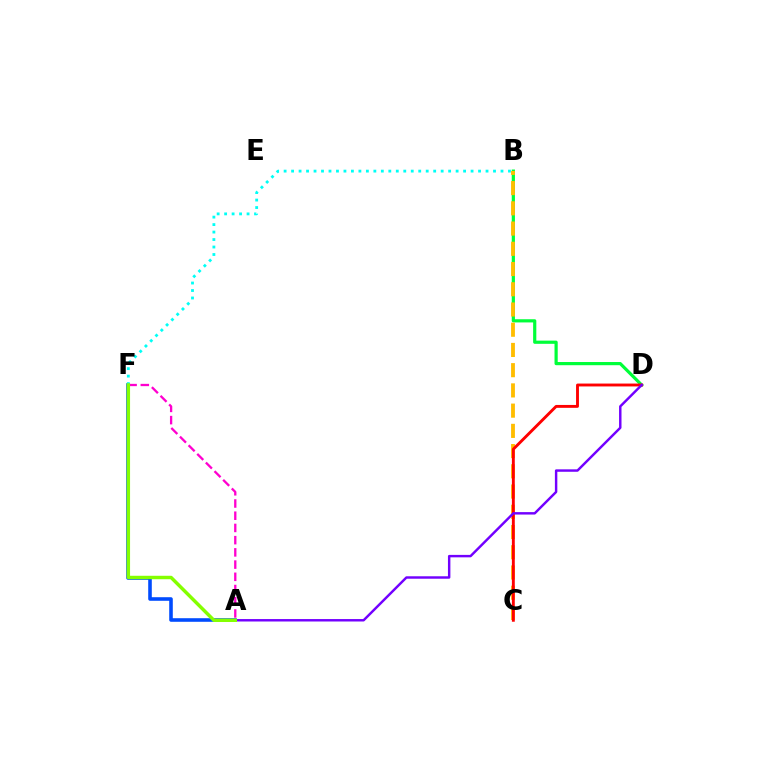{('B', 'D'): [{'color': '#00ff39', 'line_style': 'solid', 'thickness': 2.3}], ('A', 'F'): [{'color': '#004bff', 'line_style': 'solid', 'thickness': 2.58}, {'color': '#ff00cf', 'line_style': 'dashed', 'thickness': 1.66}, {'color': '#84ff00', 'line_style': 'solid', 'thickness': 2.48}], ('B', 'C'): [{'color': '#ffbd00', 'line_style': 'dashed', 'thickness': 2.75}], ('C', 'D'): [{'color': '#ff0000', 'line_style': 'solid', 'thickness': 2.08}], ('B', 'F'): [{'color': '#00fff6', 'line_style': 'dotted', 'thickness': 2.03}], ('A', 'D'): [{'color': '#7200ff', 'line_style': 'solid', 'thickness': 1.76}]}